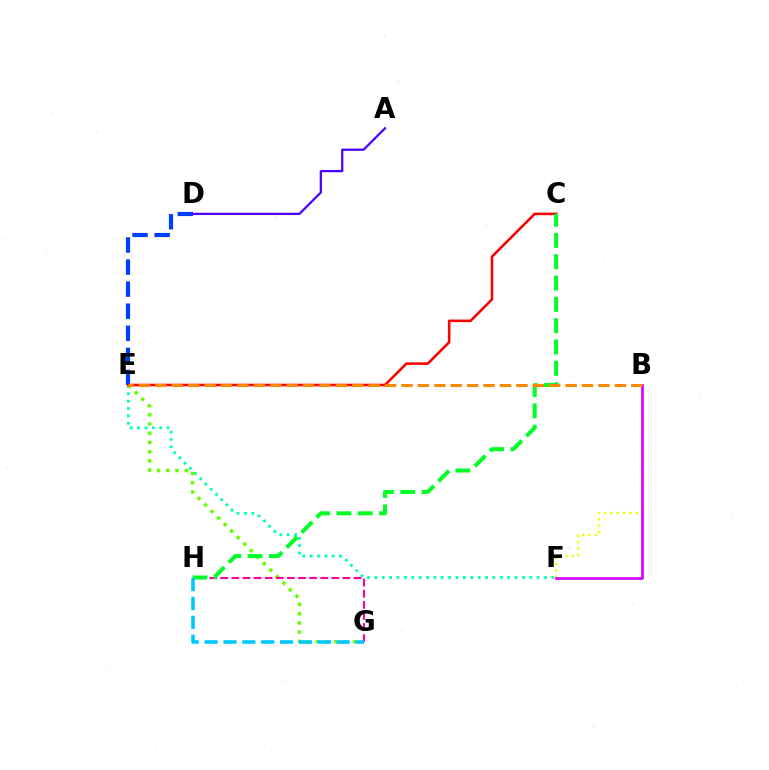{('D', 'E'): [{'color': '#003fff', 'line_style': 'dashed', 'thickness': 3.0}], ('E', 'F'): [{'color': '#00ffaf', 'line_style': 'dotted', 'thickness': 2.0}], ('A', 'D'): [{'color': '#4f00ff', 'line_style': 'solid', 'thickness': 1.64}], ('E', 'G'): [{'color': '#66ff00', 'line_style': 'dotted', 'thickness': 2.51}], ('G', 'H'): [{'color': '#ff00a0', 'line_style': 'dashed', 'thickness': 1.51}, {'color': '#00c7ff', 'line_style': 'dashed', 'thickness': 2.56}], ('B', 'F'): [{'color': '#eeff00', 'line_style': 'dotted', 'thickness': 1.71}, {'color': '#d600ff', 'line_style': 'solid', 'thickness': 1.94}], ('C', 'E'): [{'color': '#ff0000', 'line_style': 'solid', 'thickness': 1.85}], ('C', 'H'): [{'color': '#00ff27', 'line_style': 'dashed', 'thickness': 2.9}], ('B', 'E'): [{'color': '#ff8800', 'line_style': 'dashed', 'thickness': 2.23}]}